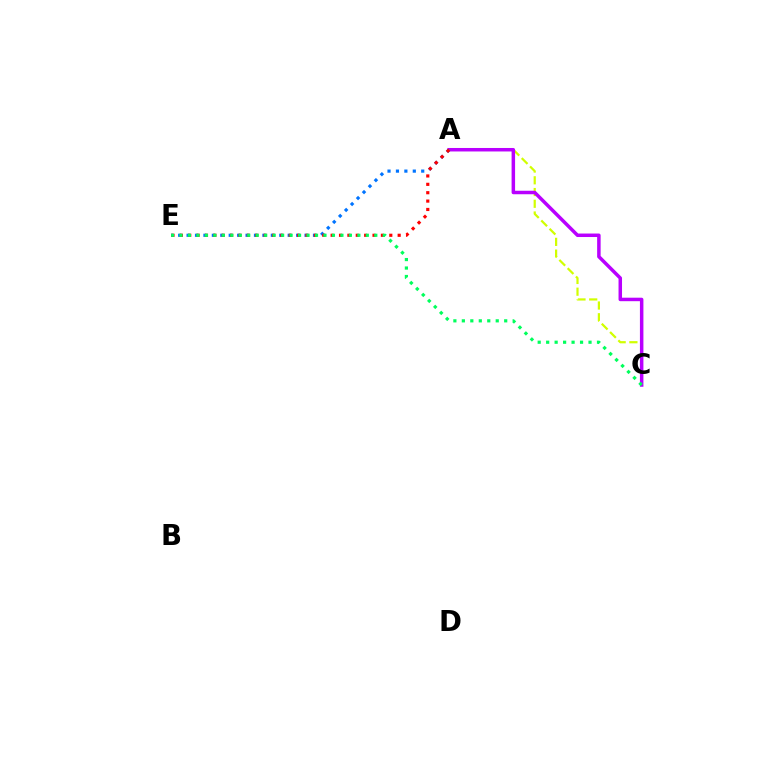{('A', 'C'): [{'color': '#d1ff00', 'line_style': 'dashed', 'thickness': 1.59}, {'color': '#b900ff', 'line_style': 'solid', 'thickness': 2.51}], ('A', 'E'): [{'color': '#0074ff', 'line_style': 'dotted', 'thickness': 2.29}, {'color': '#ff0000', 'line_style': 'dotted', 'thickness': 2.28}], ('C', 'E'): [{'color': '#00ff5c', 'line_style': 'dotted', 'thickness': 2.3}]}